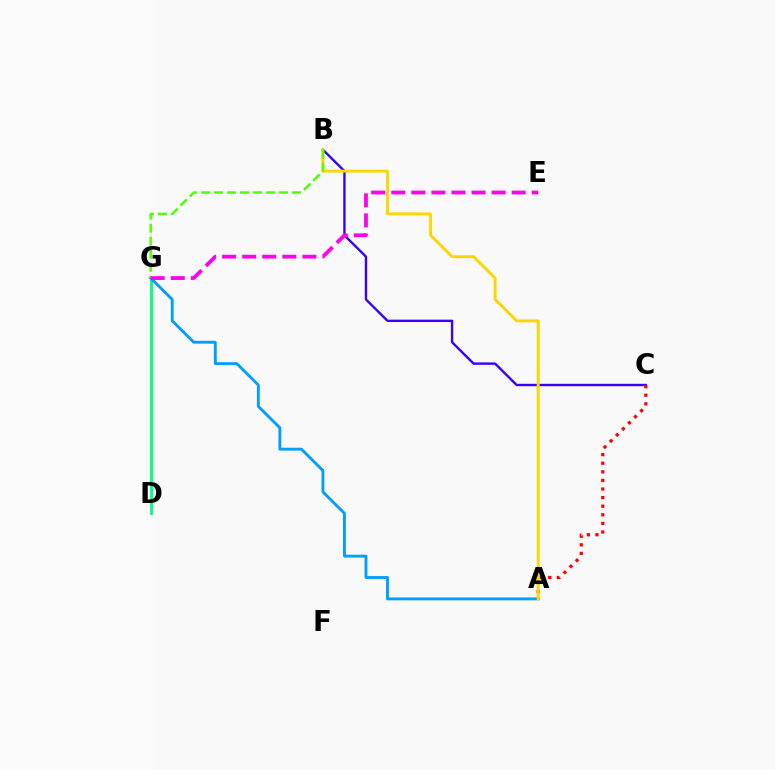{('D', 'G'): [{'color': '#00ff86', 'line_style': 'solid', 'thickness': 2.08}], ('B', 'C'): [{'color': '#3700ff', 'line_style': 'solid', 'thickness': 1.71}], ('A', 'G'): [{'color': '#009eff', 'line_style': 'solid', 'thickness': 2.06}], ('A', 'C'): [{'color': '#ff0000', 'line_style': 'dotted', 'thickness': 2.33}], ('A', 'B'): [{'color': '#ffd500', 'line_style': 'solid', 'thickness': 2.09}], ('B', 'G'): [{'color': '#4fff00', 'line_style': 'dashed', 'thickness': 1.77}], ('E', 'G'): [{'color': '#ff00ed', 'line_style': 'dashed', 'thickness': 2.73}]}